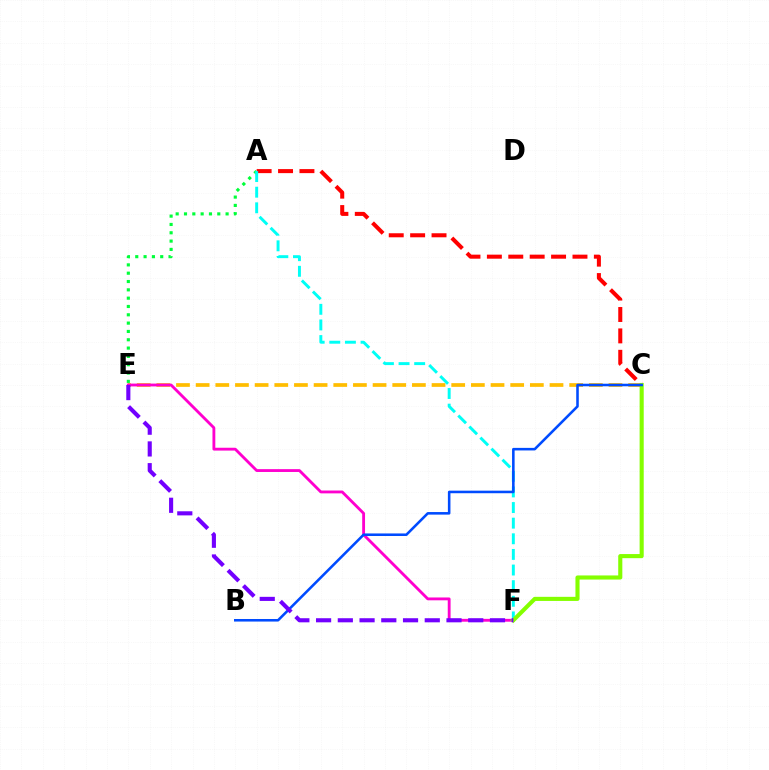{('A', 'C'): [{'color': '#ff0000', 'line_style': 'dashed', 'thickness': 2.91}], ('C', 'E'): [{'color': '#ffbd00', 'line_style': 'dashed', 'thickness': 2.67}], ('E', 'F'): [{'color': '#ff00cf', 'line_style': 'solid', 'thickness': 2.04}, {'color': '#7200ff', 'line_style': 'dashed', 'thickness': 2.95}], ('A', 'E'): [{'color': '#00ff39', 'line_style': 'dotted', 'thickness': 2.26}], ('A', 'F'): [{'color': '#00fff6', 'line_style': 'dashed', 'thickness': 2.12}], ('C', 'F'): [{'color': '#84ff00', 'line_style': 'solid', 'thickness': 2.96}], ('B', 'C'): [{'color': '#004bff', 'line_style': 'solid', 'thickness': 1.85}]}